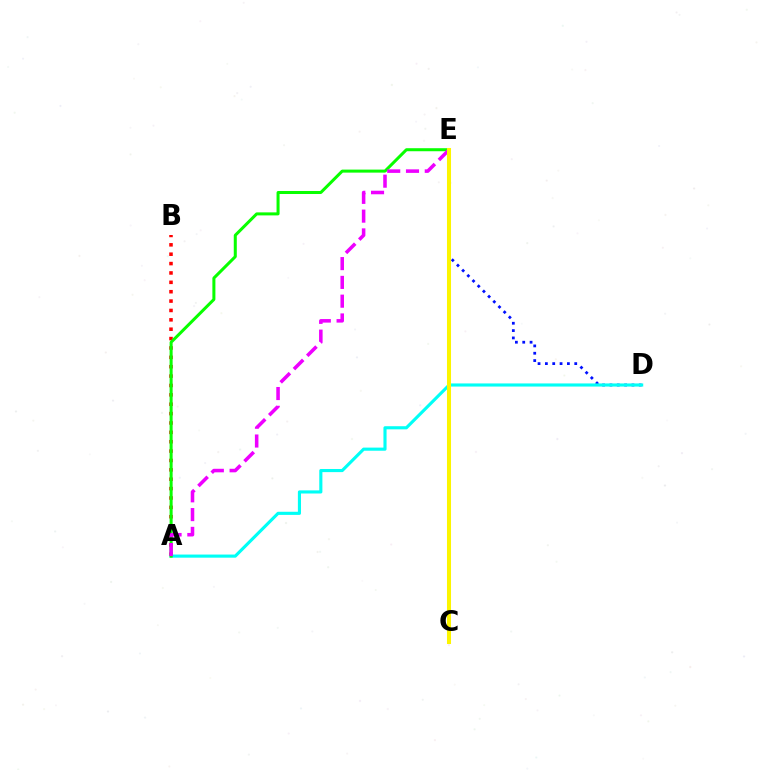{('D', 'E'): [{'color': '#0010ff', 'line_style': 'dotted', 'thickness': 1.99}], ('A', 'B'): [{'color': '#ff0000', 'line_style': 'dotted', 'thickness': 2.55}], ('A', 'D'): [{'color': '#00fff6', 'line_style': 'solid', 'thickness': 2.25}], ('A', 'E'): [{'color': '#08ff00', 'line_style': 'solid', 'thickness': 2.17}, {'color': '#ee00ff', 'line_style': 'dashed', 'thickness': 2.55}], ('C', 'E'): [{'color': '#fcf500', 'line_style': 'solid', 'thickness': 2.9}]}